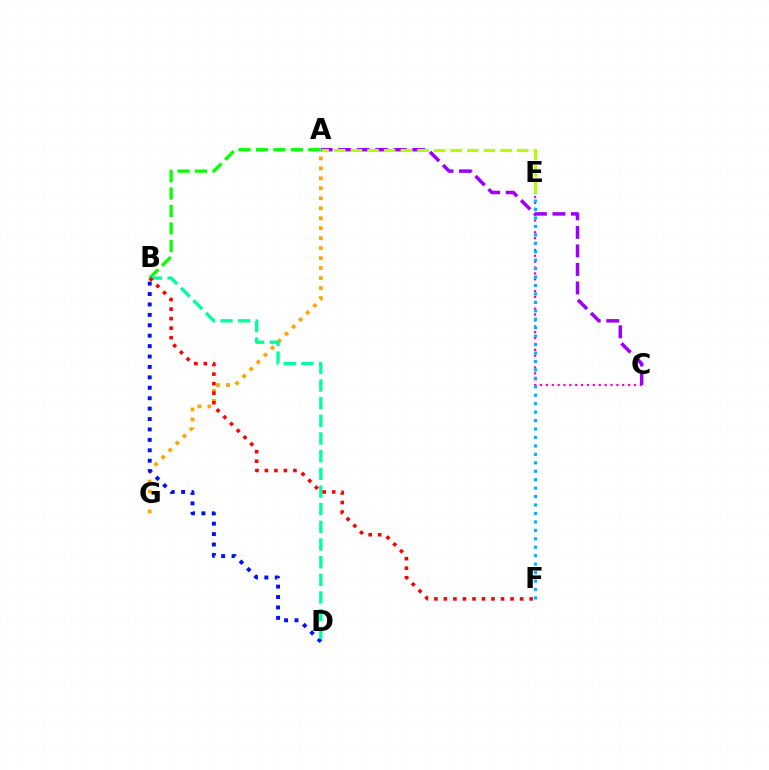{('C', 'E'): [{'color': '#ff00bd', 'line_style': 'dotted', 'thickness': 1.6}], ('A', 'G'): [{'color': '#ffa500', 'line_style': 'dotted', 'thickness': 2.71}], ('E', 'F'): [{'color': '#00b5ff', 'line_style': 'dotted', 'thickness': 2.29}], ('A', 'C'): [{'color': '#9b00ff', 'line_style': 'dashed', 'thickness': 2.52}], ('B', 'D'): [{'color': '#0010ff', 'line_style': 'dotted', 'thickness': 2.83}, {'color': '#00ff9d', 'line_style': 'dashed', 'thickness': 2.4}], ('A', 'E'): [{'color': '#b3ff00', 'line_style': 'dashed', 'thickness': 2.26}], ('A', 'B'): [{'color': '#08ff00', 'line_style': 'dashed', 'thickness': 2.37}], ('B', 'F'): [{'color': '#ff0000', 'line_style': 'dotted', 'thickness': 2.59}]}